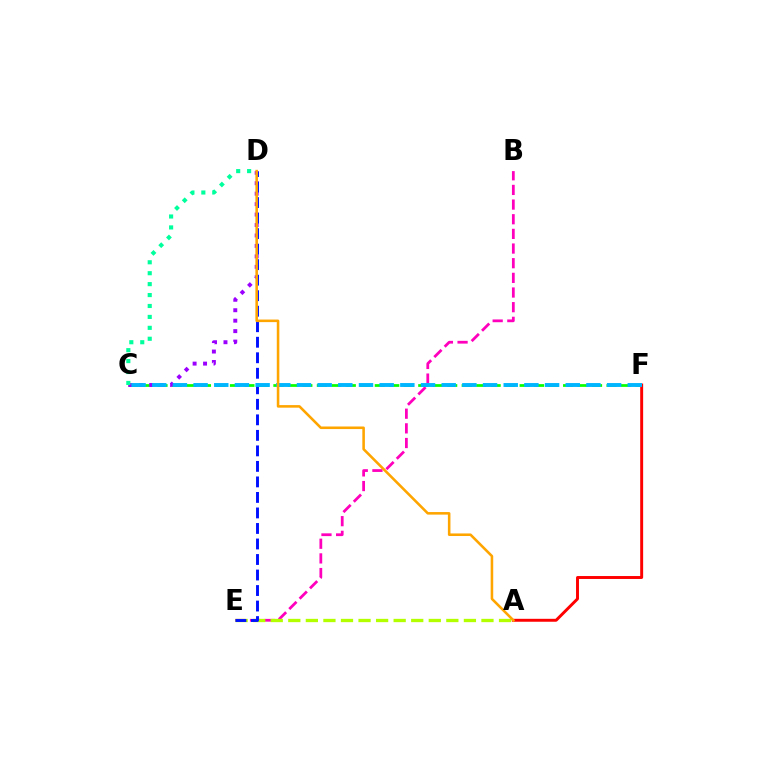{('B', 'E'): [{'color': '#ff00bd', 'line_style': 'dashed', 'thickness': 1.99}], ('C', 'F'): [{'color': '#08ff00', 'line_style': 'dashed', 'thickness': 1.97}, {'color': '#00b5ff', 'line_style': 'dashed', 'thickness': 2.81}], ('A', 'F'): [{'color': '#ff0000', 'line_style': 'solid', 'thickness': 2.11}], ('A', 'E'): [{'color': '#b3ff00', 'line_style': 'dashed', 'thickness': 2.39}], ('C', 'D'): [{'color': '#9b00ff', 'line_style': 'dotted', 'thickness': 2.84}, {'color': '#00ff9d', 'line_style': 'dotted', 'thickness': 2.97}], ('D', 'E'): [{'color': '#0010ff', 'line_style': 'dashed', 'thickness': 2.11}], ('A', 'D'): [{'color': '#ffa500', 'line_style': 'solid', 'thickness': 1.85}]}